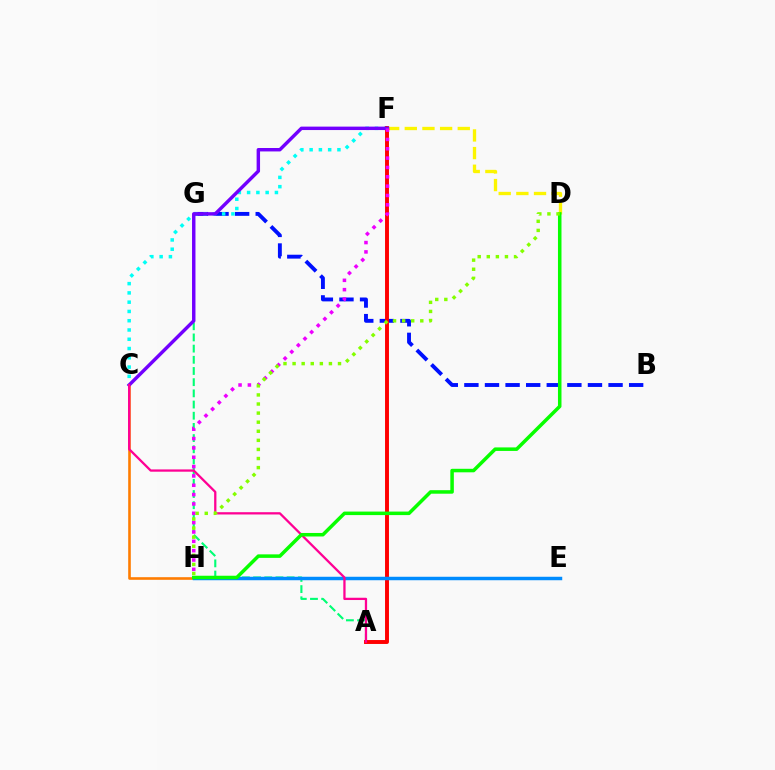{('A', 'G'): [{'color': '#00ff74', 'line_style': 'dashed', 'thickness': 1.52}], ('C', 'H'): [{'color': '#ff7c00', 'line_style': 'solid', 'thickness': 1.88}], ('B', 'G'): [{'color': '#0010ff', 'line_style': 'dashed', 'thickness': 2.8}], ('C', 'F'): [{'color': '#00fff6', 'line_style': 'dotted', 'thickness': 2.52}, {'color': '#7200ff', 'line_style': 'solid', 'thickness': 2.47}], ('A', 'F'): [{'color': '#ff0000', 'line_style': 'solid', 'thickness': 2.82}], ('D', 'F'): [{'color': '#fcf500', 'line_style': 'dashed', 'thickness': 2.4}], ('E', 'H'): [{'color': '#008cff', 'line_style': 'solid', 'thickness': 2.5}], ('A', 'C'): [{'color': '#ff0094', 'line_style': 'solid', 'thickness': 1.64}], ('F', 'H'): [{'color': '#ee00ff', 'line_style': 'dotted', 'thickness': 2.54}], ('D', 'H'): [{'color': '#08ff00', 'line_style': 'solid', 'thickness': 2.53}, {'color': '#84ff00', 'line_style': 'dotted', 'thickness': 2.47}]}